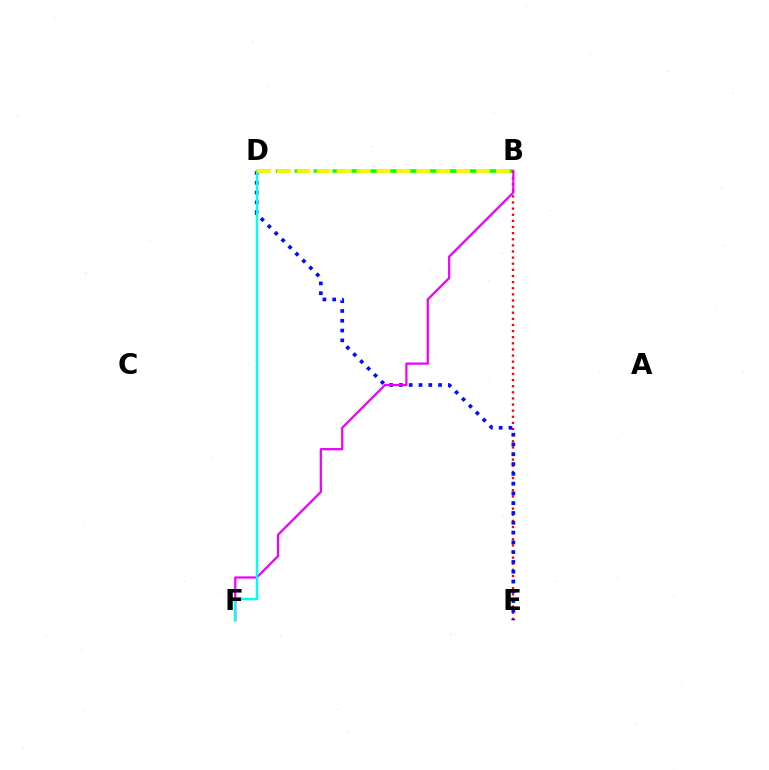{('B', 'D'): [{'color': '#08ff00', 'line_style': 'dashed', 'thickness': 2.56}, {'color': '#fcf500', 'line_style': 'dashed', 'thickness': 2.7}], ('B', 'E'): [{'color': '#ff0000', 'line_style': 'dotted', 'thickness': 1.66}], ('D', 'E'): [{'color': '#0010ff', 'line_style': 'dotted', 'thickness': 2.66}], ('B', 'F'): [{'color': '#ee00ff', 'line_style': 'solid', 'thickness': 1.61}], ('D', 'F'): [{'color': '#00fff6', 'line_style': 'solid', 'thickness': 1.72}]}